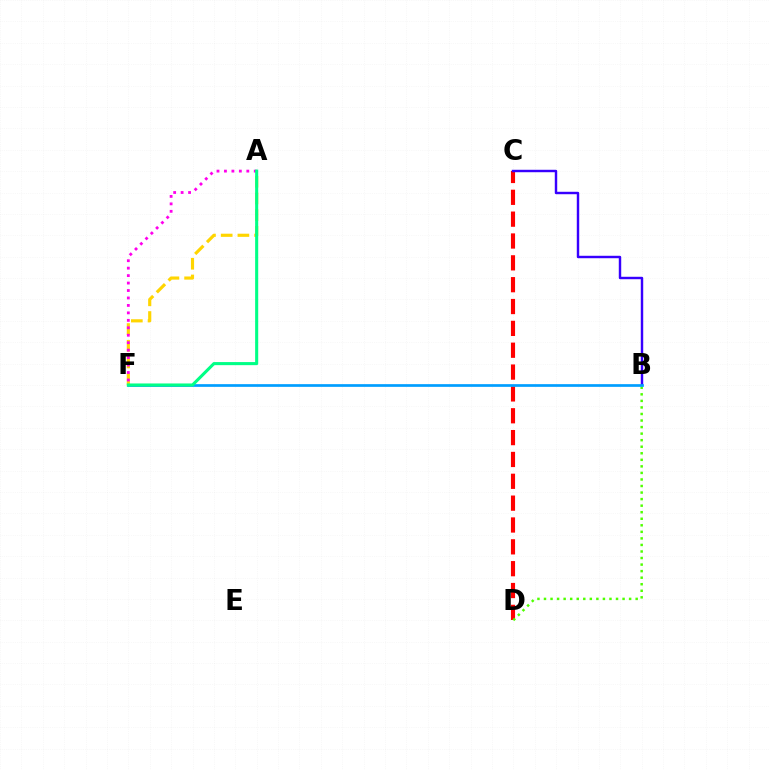{('A', 'F'): [{'color': '#ffd500', 'line_style': 'dashed', 'thickness': 2.27}, {'color': '#ff00ed', 'line_style': 'dotted', 'thickness': 2.03}, {'color': '#00ff86', 'line_style': 'solid', 'thickness': 2.22}], ('C', 'D'): [{'color': '#ff0000', 'line_style': 'dashed', 'thickness': 2.97}], ('B', 'C'): [{'color': '#3700ff', 'line_style': 'solid', 'thickness': 1.76}], ('B', 'D'): [{'color': '#4fff00', 'line_style': 'dotted', 'thickness': 1.78}], ('B', 'F'): [{'color': '#009eff', 'line_style': 'solid', 'thickness': 1.95}]}